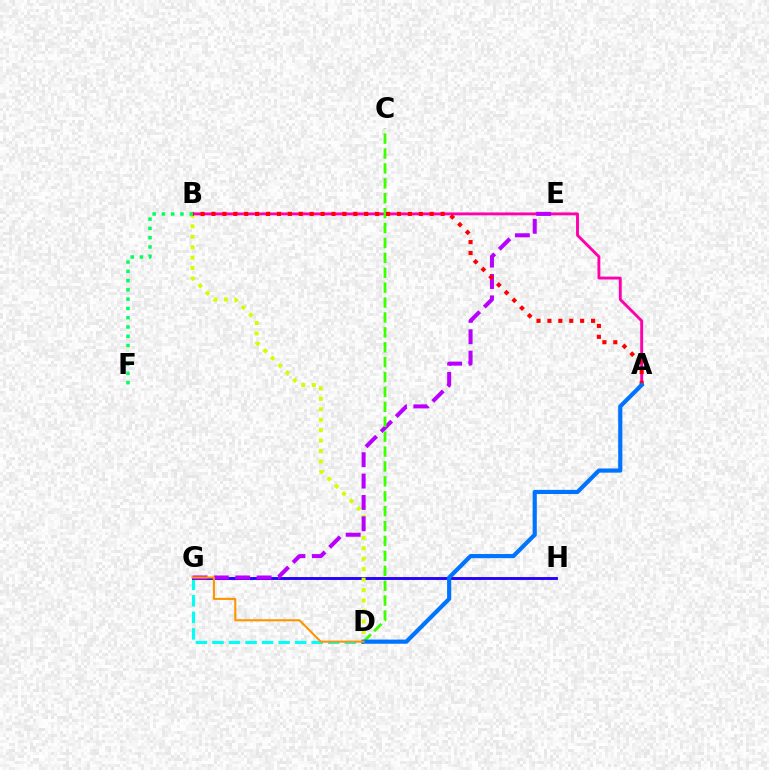{('D', 'G'): [{'color': '#00fff6', 'line_style': 'dashed', 'thickness': 2.25}, {'color': '#ff9400', 'line_style': 'solid', 'thickness': 1.51}], ('G', 'H'): [{'color': '#2500ff', 'line_style': 'solid', 'thickness': 2.08}], ('B', 'D'): [{'color': '#d1ff00', 'line_style': 'dotted', 'thickness': 2.84}], ('A', 'B'): [{'color': '#ff00ac', 'line_style': 'solid', 'thickness': 2.07}, {'color': '#ff0000', 'line_style': 'dotted', 'thickness': 2.96}], ('E', 'G'): [{'color': '#b900ff', 'line_style': 'dashed', 'thickness': 2.9}], ('C', 'D'): [{'color': '#3dff00', 'line_style': 'dashed', 'thickness': 2.02}], ('A', 'D'): [{'color': '#0074ff', 'line_style': 'solid', 'thickness': 2.99}], ('B', 'F'): [{'color': '#00ff5c', 'line_style': 'dotted', 'thickness': 2.52}]}